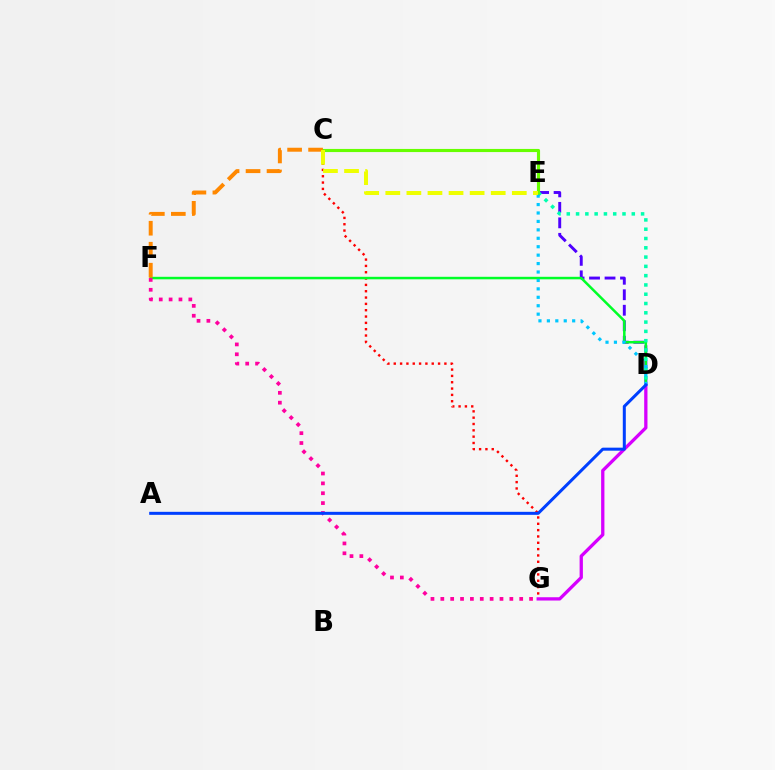{('C', 'G'): [{'color': '#ff0000', 'line_style': 'dotted', 'thickness': 1.72}], ('D', 'E'): [{'color': '#4f00ff', 'line_style': 'dashed', 'thickness': 2.1}, {'color': '#00ffaf', 'line_style': 'dotted', 'thickness': 2.52}, {'color': '#00c7ff', 'line_style': 'dotted', 'thickness': 2.29}], ('D', 'F'): [{'color': '#00ff27', 'line_style': 'solid', 'thickness': 1.8}], ('D', 'G'): [{'color': '#d600ff', 'line_style': 'solid', 'thickness': 2.37}], ('C', 'E'): [{'color': '#66ff00', 'line_style': 'solid', 'thickness': 2.25}, {'color': '#eeff00', 'line_style': 'dashed', 'thickness': 2.86}], ('C', 'F'): [{'color': '#ff8800', 'line_style': 'dashed', 'thickness': 2.85}], ('F', 'G'): [{'color': '#ff00a0', 'line_style': 'dotted', 'thickness': 2.68}], ('A', 'D'): [{'color': '#003fff', 'line_style': 'solid', 'thickness': 2.17}]}